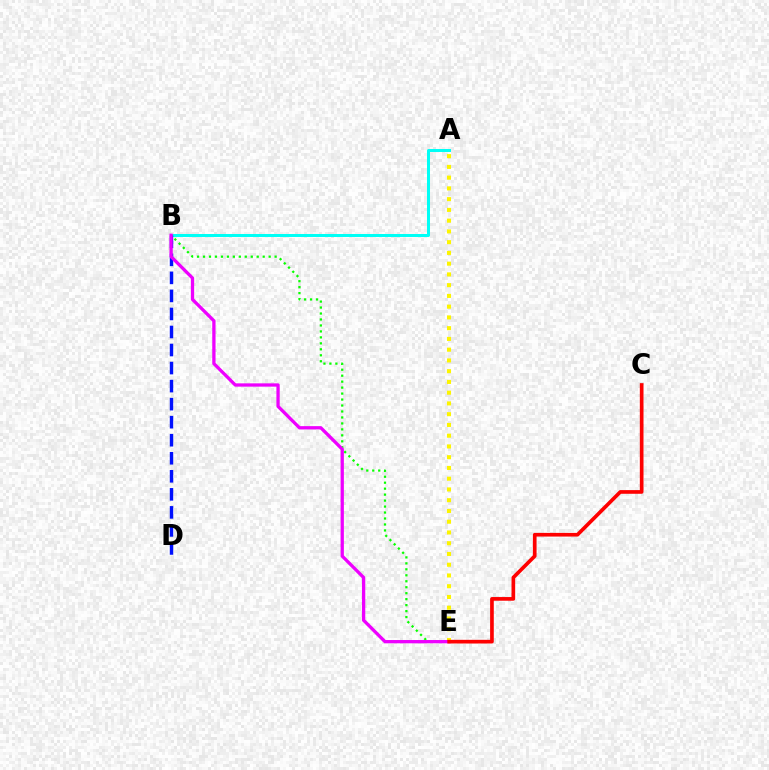{('A', 'B'): [{'color': '#00fff6', 'line_style': 'solid', 'thickness': 2.17}], ('A', 'E'): [{'color': '#fcf500', 'line_style': 'dotted', 'thickness': 2.92}], ('B', 'E'): [{'color': '#08ff00', 'line_style': 'dotted', 'thickness': 1.62}, {'color': '#ee00ff', 'line_style': 'solid', 'thickness': 2.37}], ('B', 'D'): [{'color': '#0010ff', 'line_style': 'dashed', 'thickness': 2.45}], ('C', 'E'): [{'color': '#ff0000', 'line_style': 'solid', 'thickness': 2.65}]}